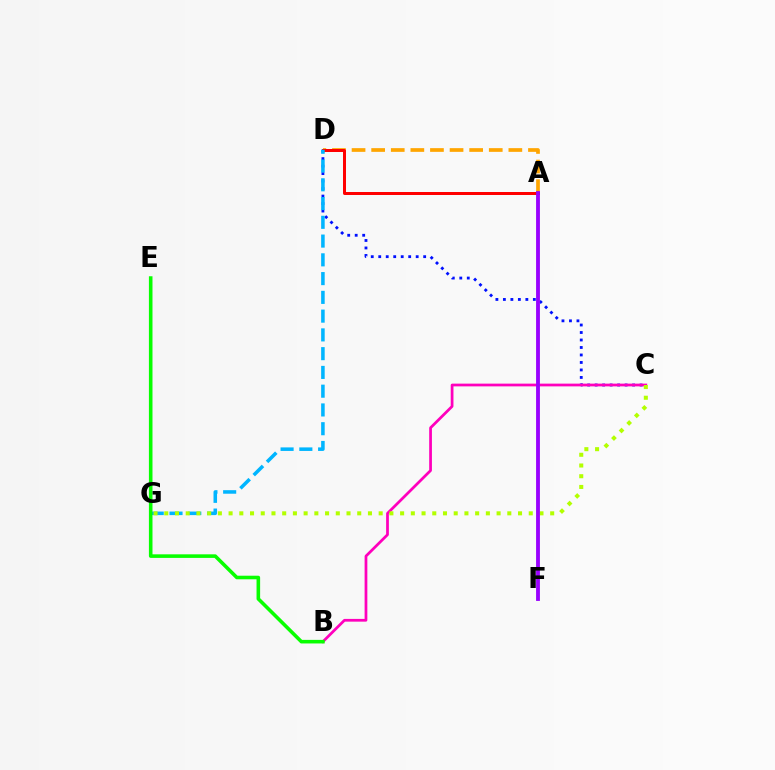{('C', 'D'): [{'color': '#0010ff', 'line_style': 'dotted', 'thickness': 2.03}], ('A', 'D'): [{'color': '#ffa500', 'line_style': 'dashed', 'thickness': 2.66}, {'color': '#ff0000', 'line_style': 'solid', 'thickness': 2.16}], ('D', 'G'): [{'color': '#00b5ff', 'line_style': 'dashed', 'thickness': 2.55}], ('B', 'C'): [{'color': '#ff00bd', 'line_style': 'solid', 'thickness': 1.97}], ('A', 'F'): [{'color': '#00ff9d', 'line_style': 'solid', 'thickness': 1.73}, {'color': '#9b00ff', 'line_style': 'solid', 'thickness': 2.75}], ('C', 'G'): [{'color': '#b3ff00', 'line_style': 'dotted', 'thickness': 2.91}], ('B', 'E'): [{'color': '#08ff00', 'line_style': 'solid', 'thickness': 2.58}]}